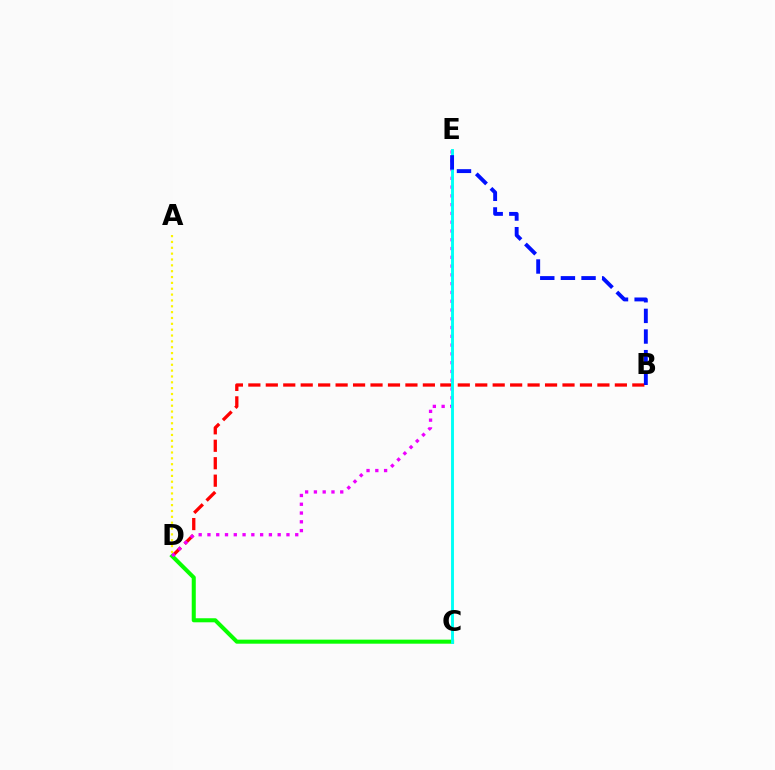{('A', 'D'): [{'color': '#fcf500', 'line_style': 'dotted', 'thickness': 1.59}], ('B', 'D'): [{'color': '#ff0000', 'line_style': 'dashed', 'thickness': 2.37}], ('C', 'D'): [{'color': '#08ff00', 'line_style': 'solid', 'thickness': 2.91}], ('D', 'E'): [{'color': '#ee00ff', 'line_style': 'dotted', 'thickness': 2.39}], ('C', 'E'): [{'color': '#00fff6', 'line_style': 'solid', 'thickness': 2.09}], ('B', 'E'): [{'color': '#0010ff', 'line_style': 'dashed', 'thickness': 2.8}]}